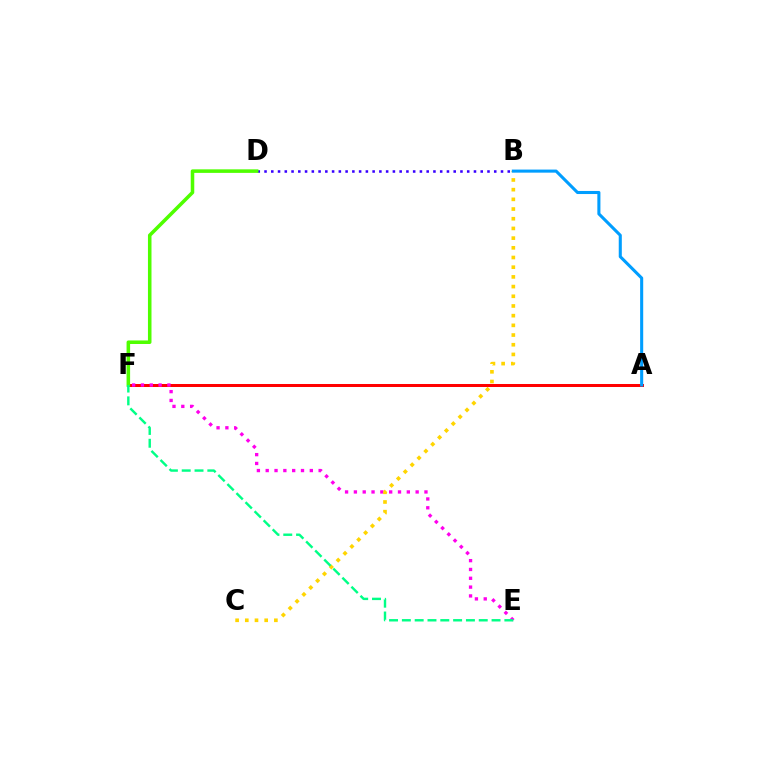{('A', 'F'): [{'color': '#ff0000', 'line_style': 'solid', 'thickness': 2.16}], ('E', 'F'): [{'color': '#ff00ed', 'line_style': 'dotted', 'thickness': 2.4}, {'color': '#00ff86', 'line_style': 'dashed', 'thickness': 1.74}], ('B', 'D'): [{'color': '#3700ff', 'line_style': 'dotted', 'thickness': 1.84}], ('B', 'C'): [{'color': '#ffd500', 'line_style': 'dotted', 'thickness': 2.63}], ('D', 'F'): [{'color': '#4fff00', 'line_style': 'solid', 'thickness': 2.55}], ('A', 'B'): [{'color': '#009eff', 'line_style': 'solid', 'thickness': 2.21}]}